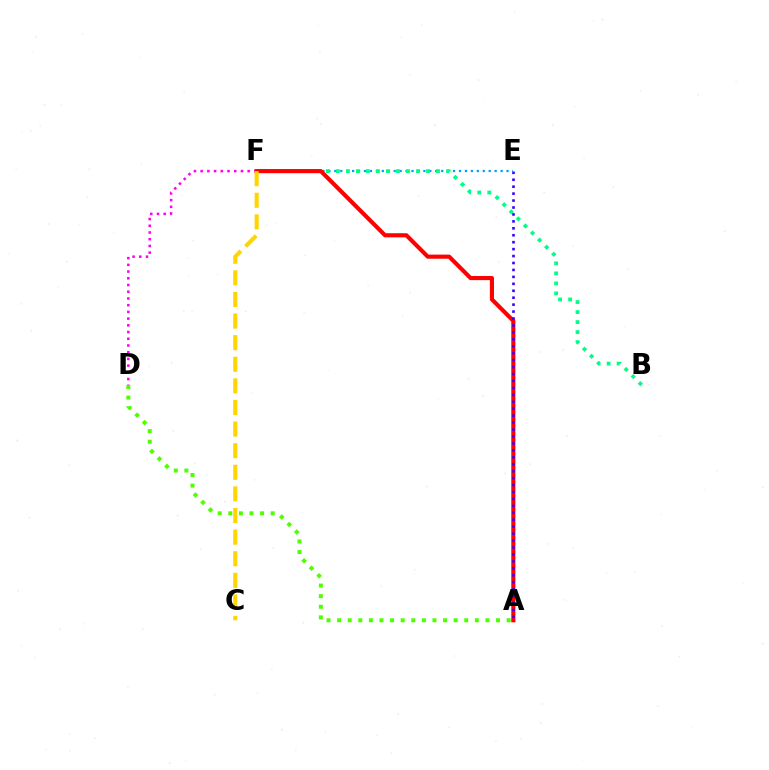{('D', 'F'): [{'color': '#ff00ed', 'line_style': 'dotted', 'thickness': 1.83}], ('E', 'F'): [{'color': '#009eff', 'line_style': 'dotted', 'thickness': 1.61}], ('B', 'F'): [{'color': '#00ff86', 'line_style': 'dotted', 'thickness': 2.72}], ('A', 'D'): [{'color': '#4fff00', 'line_style': 'dotted', 'thickness': 2.88}], ('A', 'F'): [{'color': '#ff0000', 'line_style': 'solid', 'thickness': 2.97}], ('A', 'E'): [{'color': '#3700ff', 'line_style': 'dotted', 'thickness': 1.89}], ('C', 'F'): [{'color': '#ffd500', 'line_style': 'dashed', 'thickness': 2.94}]}